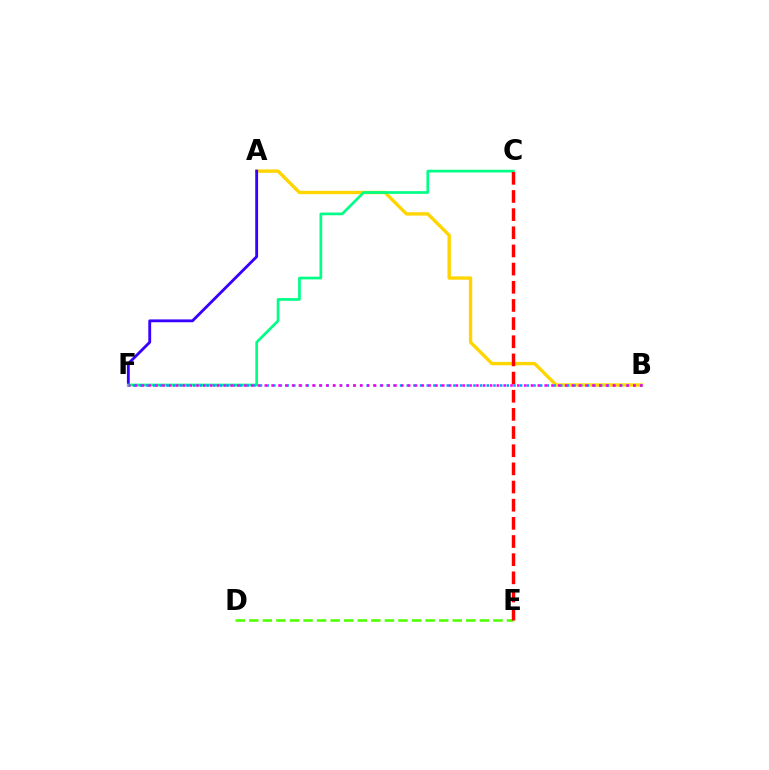{('A', 'B'): [{'color': '#ffd500', 'line_style': 'solid', 'thickness': 2.43}], ('A', 'F'): [{'color': '#3700ff', 'line_style': 'solid', 'thickness': 2.04}], ('C', 'F'): [{'color': '#00ff86', 'line_style': 'solid', 'thickness': 1.95}], ('D', 'E'): [{'color': '#4fff00', 'line_style': 'dashed', 'thickness': 1.84}], ('C', 'E'): [{'color': '#ff0000', 'line_style': 'dashed', 'thickness': 2.47}], ('B', 'F'): [{'color': '#009eff', 'line_style': 'dotted', 'thickness': 1.81}, {'color': '#ff00ed', 'line_style': 'dotted', 'thickness': 1.85}]}